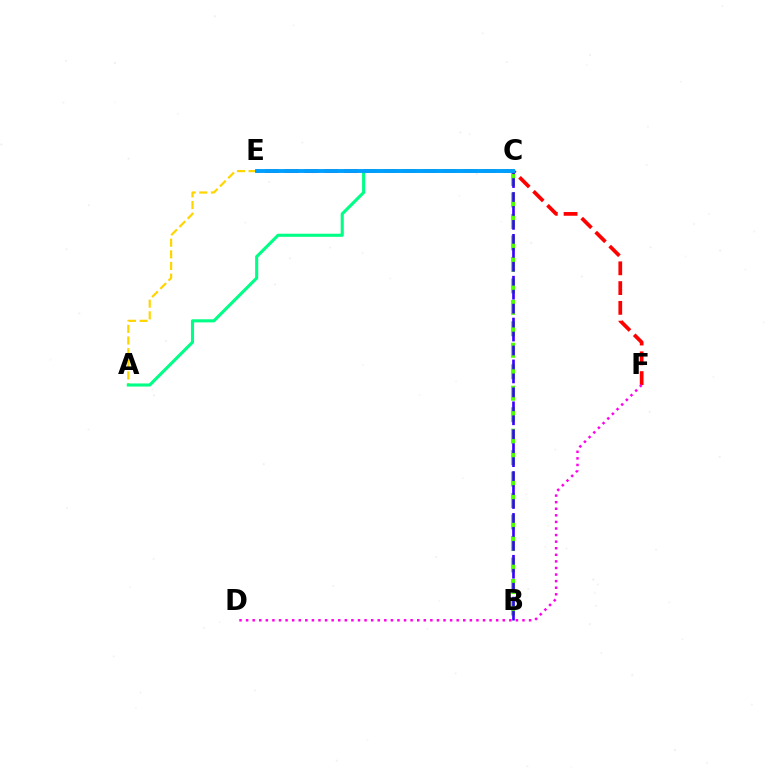{('A', 'E'): [{'color': '#ffd500', 'line_style': 'dashed', 'thickness': 1.58}], ('B', 'C'): [{'color': '#4fff00', 'line_style': 'dashed', 'thickness': 2.92}, {'color': '#3700ff', 'line_style': 'dashed', 'thickness': 1.9}], ('E', 'F'): [{'color': '#ff0000', 'line_style': 'dashed', 'thickness': 2.69}], ('A', 'C'): [{'color': '#00ff86', 'line_style': 'solid', 'thickness': 2.23}], ('C', 'E'): [{'color': '#009eff', 'line_style': 'solid', 'thickness': 2.79}], ('D', 'F'): [{'color': '#ff00ed', 'line_style': 'dotted', 'thickness': 1.79}]}